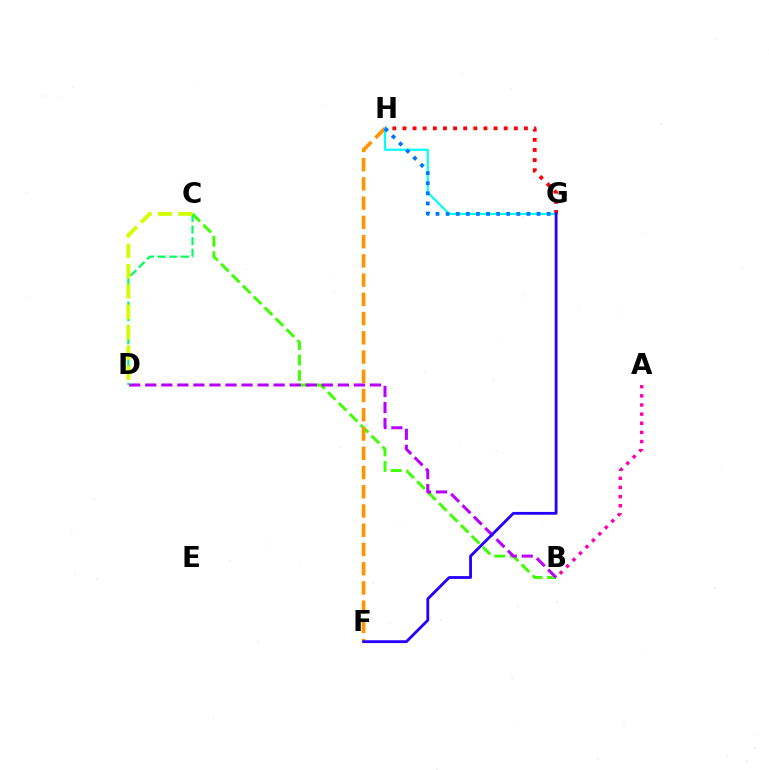{('A', 'B'): [{'color': '#ff00ac', 'line_style': 'dotted', 'thickness': 2.48}], ('B', 'C'): [{'color': '#3dff00', 'line_style': 'dashed', 'thickness': 2.1}], ('F', 'H'): [{'color': '#ff9400', 'line_style': 'dashed', 'thickness': 2.61}], ('G', 'H'): [{'color': '#ff0000', 'line_style': 'dotted', 'thickness': 2.75}, {'color': '#00fff6', 'line_style': 'solid', 'thickness': 1.54}, {'color': '#0074ff', 'line_style': 'dotted', 'thickness': 2.74}], ('B', 'D'): [{'color': '#b900ff', 'line_style': 'dashed', 'thickness': 2.18}], ('C', 'D'): [{'color': '#00ff5c', 'line_style': 'dashed', 'thickness': 1.58}, {'color': '#d1ff00', 'line_style': 'dashed', 'thickness': 2.77}], ('F', 'G'): [{'color': '#2500ff', 'line_style': 'solid', 'thickness': 2.03}]}